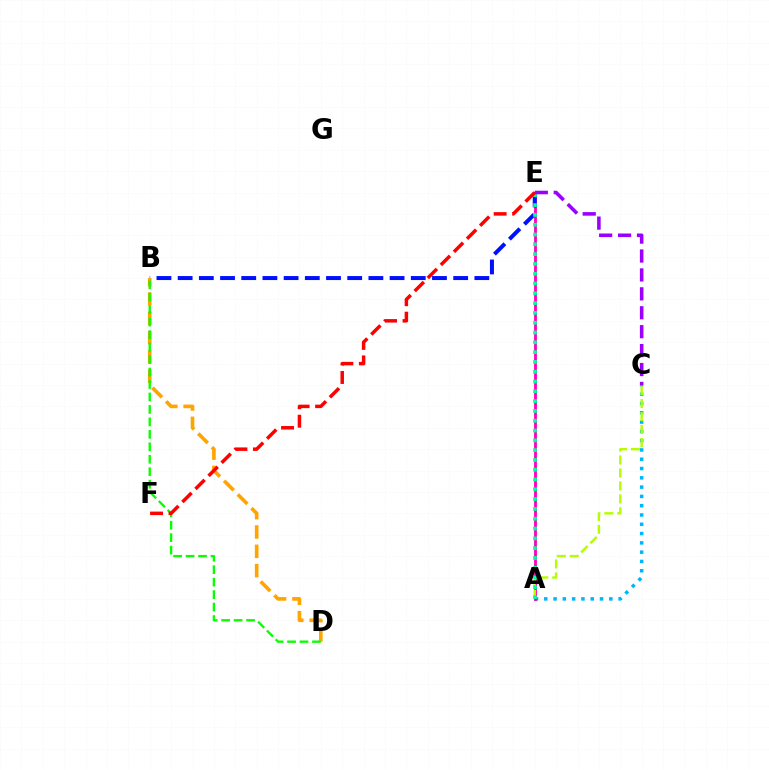{('A', 'C'): [{'color': '#00b5ff', 'line_style': 'dotted', 'thickness': 2.52}, {'color': '#b3ff00', 'line_style': 'dashed', 'thickness': 1.76}], ('A', 'E'): [{'color': '#ff00bd', 'line_style': 'solid', 'thickness': 2.03}, {'color': '#00ff9d', 'line_style': 'dotted', 'thickness': 2.66}], ('B', 'E'): [{'color': '#0010ff', 'line_style': 'dashed', 'thickness': 2.88}], ('B', 'D'): [{'color': '#ffa500', 'line_style': 'dashed', 'thickness': 2.62}, {'color': '#08ff00', 'line_style': 'dashed', 'thickness': 1.69}], ('C', 'E'): [{'color': '#9b00ff', 'line_style': 'dashed', 'thickness': 2.57}], ('E', 'F'): [{'color': '#ff0000', 'line_style': 'dashed', 'thickness': 2.51}]}